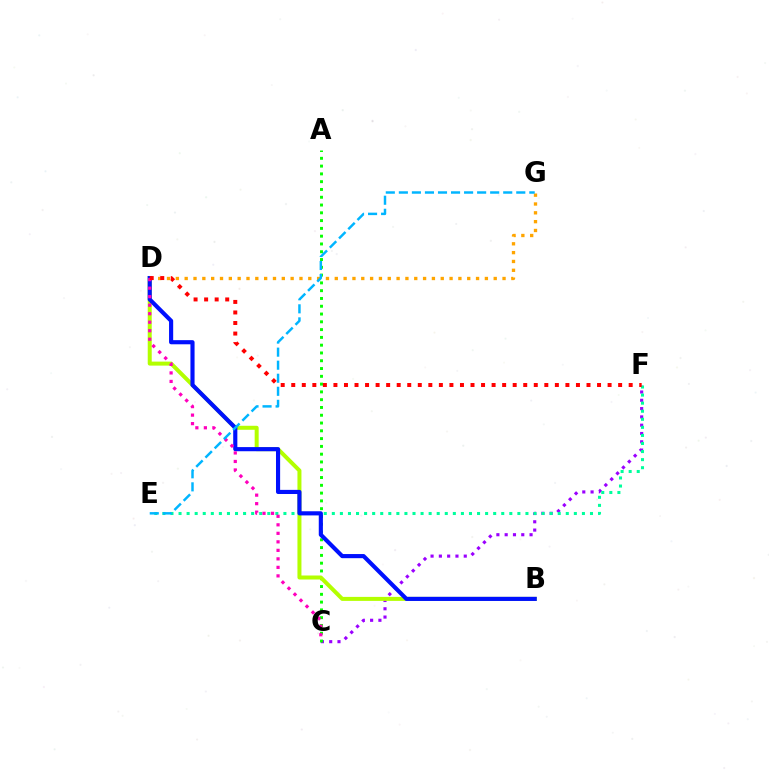{('C', 'F'): [{'color': '#9b00ff', 'line_style': 'dotted', 'thickness': 2.25}], ('A', 'C'): [{'color': '#08ff00', 'line_style': 'dotted', 'thickness': 2.12}], ('B', 'D'): [{'color': '#b3ff00', 'line_style': 'solid', 'thickness': 2.88}, {'color': '#0010ff', 'line_style': 'solid', 'thickness': 2.98}], ('E', 'F'): [{'color': '#00ff9d', 'line_style': 'dotted', 'thickness': 2.19}], ('D', 'G'): [{'color': '#ffa500', 'line_style': 'dotted', 'thickness': 2.4}], ('C', 'D'): [{'color': '#ff00bd', 'line_style': 'dotted', 'thickness': 2.31}], ('D', 'F'): [{'color': '#ff0000', 'line_style': 'dotted', 'thickness': 2.86}], ('E', 'G'): [{'color': '#00b5ff', 'line_style': 'dashed', 'thickness': 1.77}]}